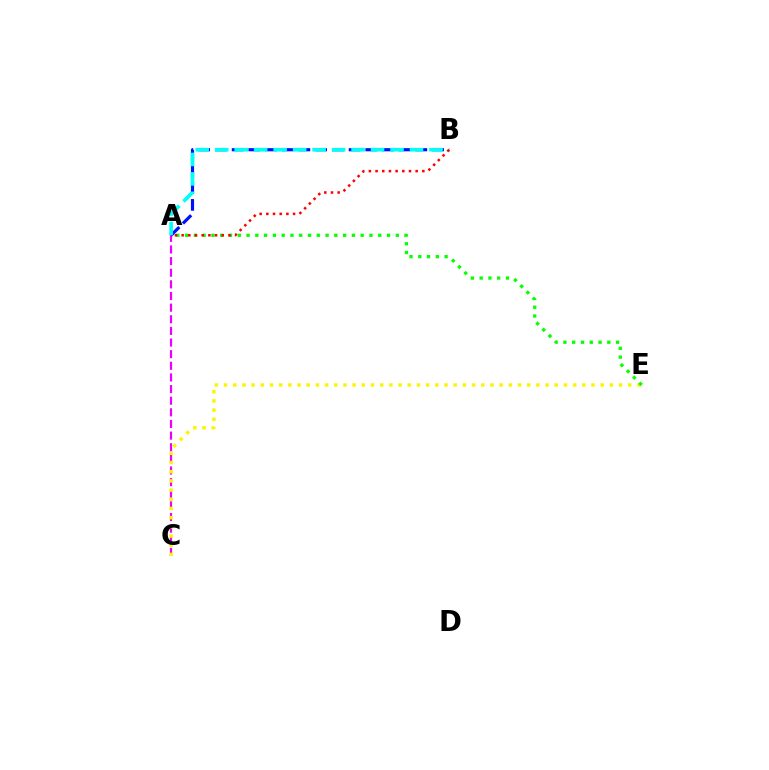{('A', 'C'): [{'color': '#ee00ff', 'line_style': 'dashed', 'thickness': 1.58}], ('A', 'B'): [{'color': '#0010ff', 'line_style': 'dashed', 'thickness': 2.27}, {'color': '#00fff6', 'line_style': 'dashed', 'thickness': 2.65}, {'color': '#ff0000', 'line_style': 'dotted', 'thickness': 1.82}], ('C', 'E'): [{'color': '#fcf500', 'line_style': 'dotted', 'thickness': 2.5}], ('A', 'E'): [{'color': '#08ff00', 'line_style': 'dotted', 'thickness': 2.38}]}